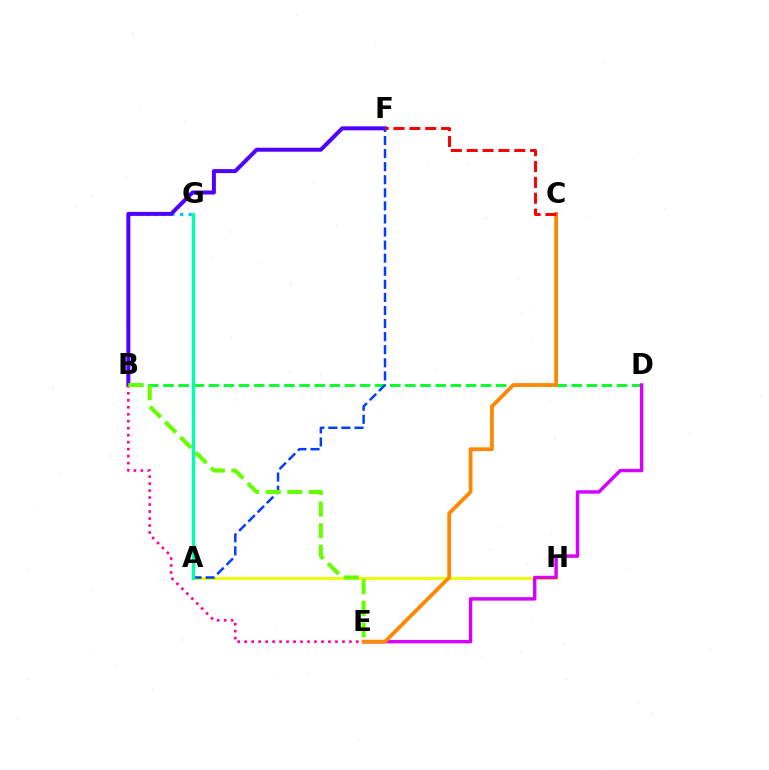{('A', 'H'): [{'color': '#eeff00', 'line_style': 'solid', 'thickness': 2.09}], ('B', 'G'): [{'color': '#00c7ff', 'line_style': 'dotted', 'thickness': 2.33}], ('B', 'D'): [{'color': '#00ff27', 'line_style': 'dashed', 'thickness': 2.05}], ('B', 'F'): [{'color': '#4f00ff', 'line_style': 'solid', 'thickness': 2.87}], ('D', 'E'): [{'color': '#d600ff', 'line_style': 'solid', 'thickness': 2.47}], ('B', 'E'): [{'color': '#ff00a0', 'line_style': 'dotted', 'thickness': 1.9}, {'color': '#66ff00', 'line_style': 'dashed', 'thickness': 2.93}], ('C', 'E'): [{'color': '#ff8800', 'line_style': 'solid', 'thickness': 2.71}], ('A', 'F'): [{'color': '#003fff', 'line_style': 'dashed', 'thickness': 1.78}], ('C', 'F'): [{'color': '#ff0000', 'line_style': 'dashed', 'thickness': 2.15}], ('A', 'G'): [{'color': '#00ffaf', 'line_style': 'solid', 'thickness': 2.4}]}